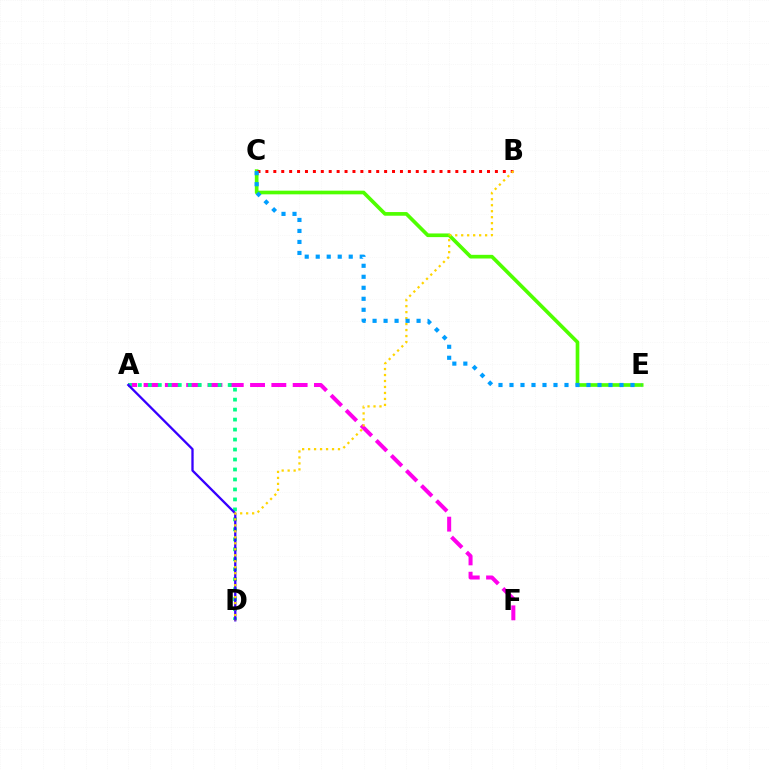{('A', 'F'): [{'color': '#ff00ed', 'line_style': 'dashed', 'thickness': 2.89}], ('C', 'E'): [{'color': '#4fff00', 'line_style': 'solid', 'thickness': 2.64}, {'color': '#009eff', 'line_style': 'dotted', 'thickness': 2.99}], ('A', 'D'): [{'color': '#00ff86', 'line_style': 'dotted', 'thickness': 2.71}, {'color': '#3700ff', 'line_style': 'solid', 'thickness': 1.66}], ('B', 'C'): [{'color': '#ff0000', 'line_style': 'dotted', 'thickness': 2.15}], ('B', 'D'): [{'color': '#ffd500', 'line_style': 'dotted', 'thickness': 1.62}]}